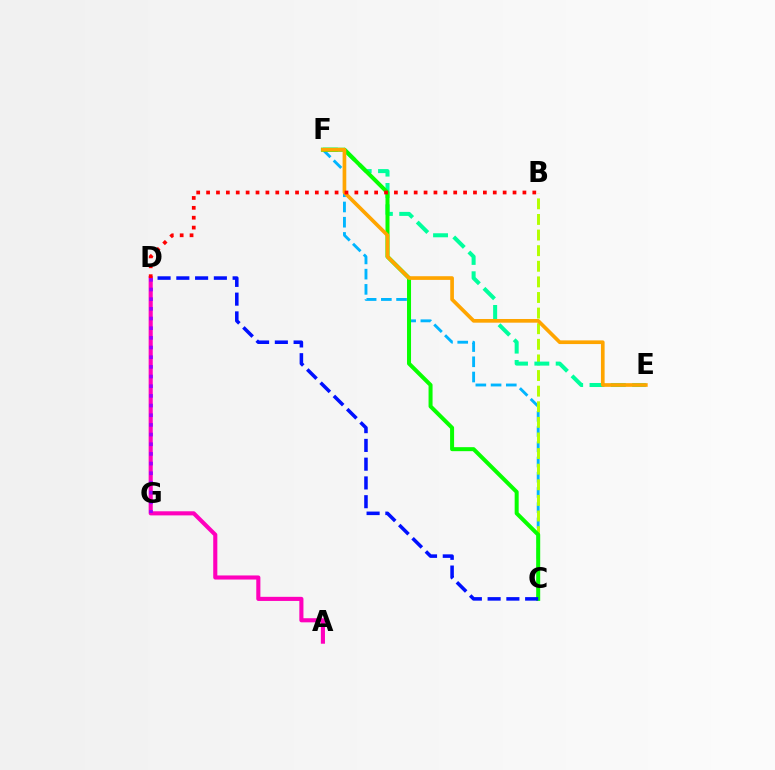{('C', 'F'): [{'color': '#00b5ff', 'line_style': 'dashed', 'thickness': 2.07}, {'color': '#08ff00', 'line_style': 'solid', 'thickness': 2.88}], ('B', 'C'): [{'color': '#b3ff00', 'line_style': 'dashed', 'thickness': 2.12}], ('E', 'F'): [{'color': '#00ff9d', 'line_style': 'dashed', 'thickness': 2.9}, {'color': '#ffa500', 'line_style': 'solid', 'thickness': 2.65}], ('A', 'D'): [{'color': '#ff00bd', 'line_style': 'solid', 'thickness': 2.96}], ('C', 'D'): [{'color': '#0010ff', 'line_style': 'dashed', 'thickness': 2.55}], ('D', 'G'): [{'color': '#9b00ff', 'line_style': 'dotted', 'thickness': 2.63}], ('B', 'D'): [{'color': '#ff0000', 'line_style': 'dotted', 'thickness': 2.69}]}